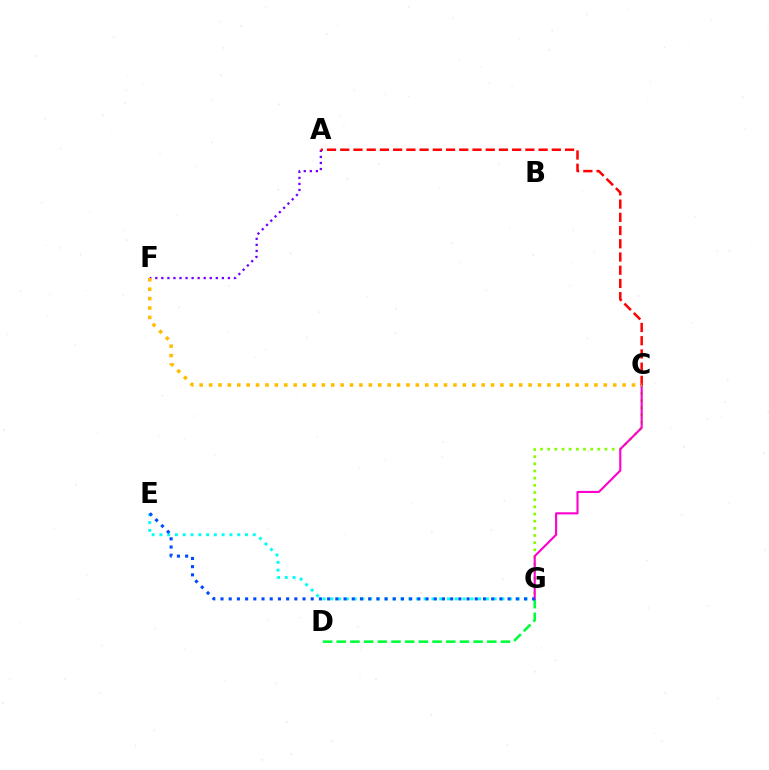{('D', 'G'): [{'color': '#00ff39', 'line_style': 'dashed', 'thickness': 1.86}], ('C', 'G'): [{'color': '#84ff00', 'line_style': 'dotted', 'thickness': 1.95}, {'color': '#ff00cf', 'line_style': 'solid', 'thickness': 1.52}], ('E', 'G'): [{'color': '#00fff6', 'line_style': 'dotted', 'thickness': 2.11}, {'color': '#004bff', 'line_style': 'dotted', 'thickness': 2.23}], ('A', 'F'): [{'color': '#7200ff', 'line_style': 'dotted', 'thickness': 1.64}], ('A', 'C'): [{'color': '#ff0000', 'line_style': 'dashed', 'thickness': 1.8}], ('C', 'F'): [{'color': '#ffbd00', 'line_style': 'dotted', 'thickness': 2.55}]}